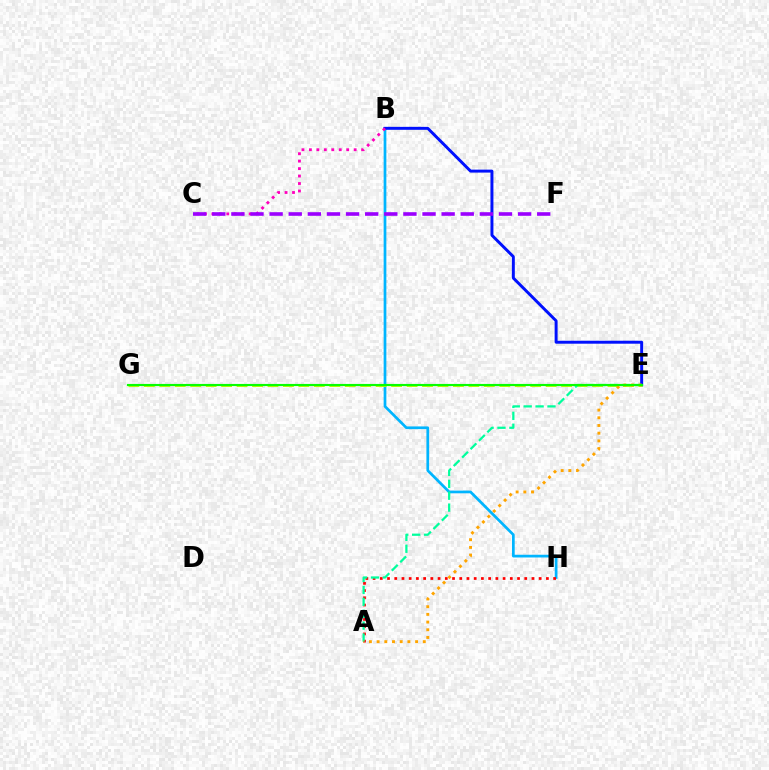{('B', 'H'): [{'color': '#00b5ff', 'line_style': 'solid', 'thickness': 1.96}], ('A', 'H'): [{'color': '#ff0000', 'line_style': 'dotted', 'thickness': 1.96}], ('B', 'E'): [{'color': '#0010ff', 'line_style': 'solid', 'thickness': 2.13}], ('E', 'G'): [{'color': '#b3ff00', 'line_style': 'dashed', 'thickness': 2.1}, {'color': '#08ff00', 'line_style': 'solid', 'thickness': 1.54}], ('A', 'E'): [{'color': '#00ff9d', 'line_style': 'dashed', 'thickness': 1.62}, {'color': '#ffa500', 'line_style': 'dotted', 'thickness': 2.09}], ('B', 'C'): [{'color': '#ff00bd', 'line_style': 'dotted', 'thickness': 2.03}], ('C', 'F'): [{'color': '#9b00ff', 'line_style': 'dashed', 'thickness': 2.6}]}